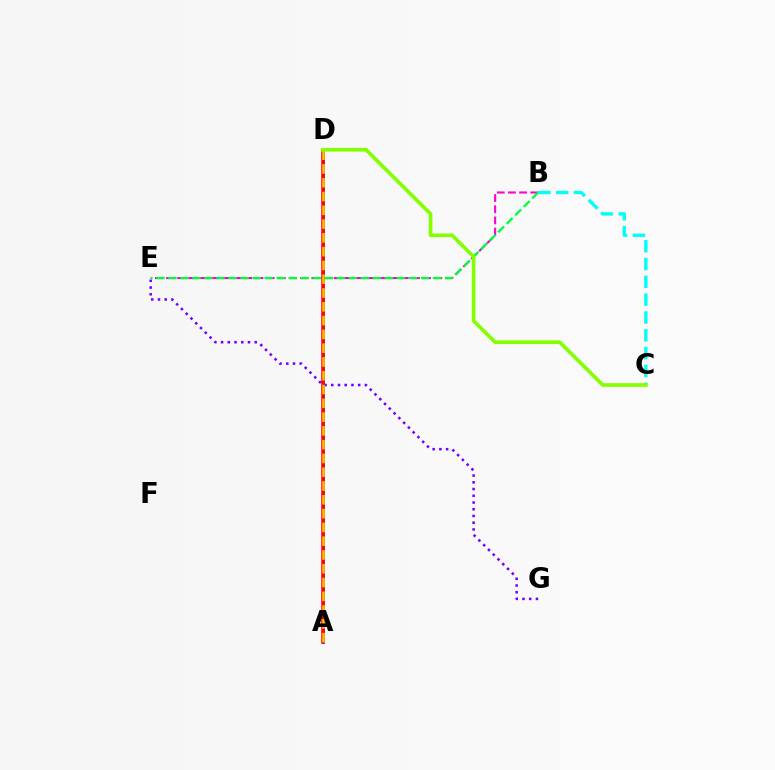{('A', 'D'): [{'color': '#004bff', 'line_style': 'solid', 'thickness': 1.86}, {'color': '#ff0000', 'line_style': 'solid', 'thickness': 2.56}, {'color': '#ffbd00', 'line_style': 'dashed', 'thickness': 1.87}], ('B', 'E'): [{'color': '#ff00cf', 'line_style': 'dashed', 'thickness': 1.52}, {'color': '#00ff39', 'line_style': 'dashed', 'thickness': 1.63}], ('E', 'G'): [{'color': '#7200ff', 'line_style': 'dotted', 'thickness': 1.83}], ('B', 'C'): [{'color': '#00fff6', 'line_style': 'dashed', 'thickness': 2.42}], ('C', 'D'): [{'color': '#84ff00', 'line_style': 'solid', 'thickness': 2.64}]}